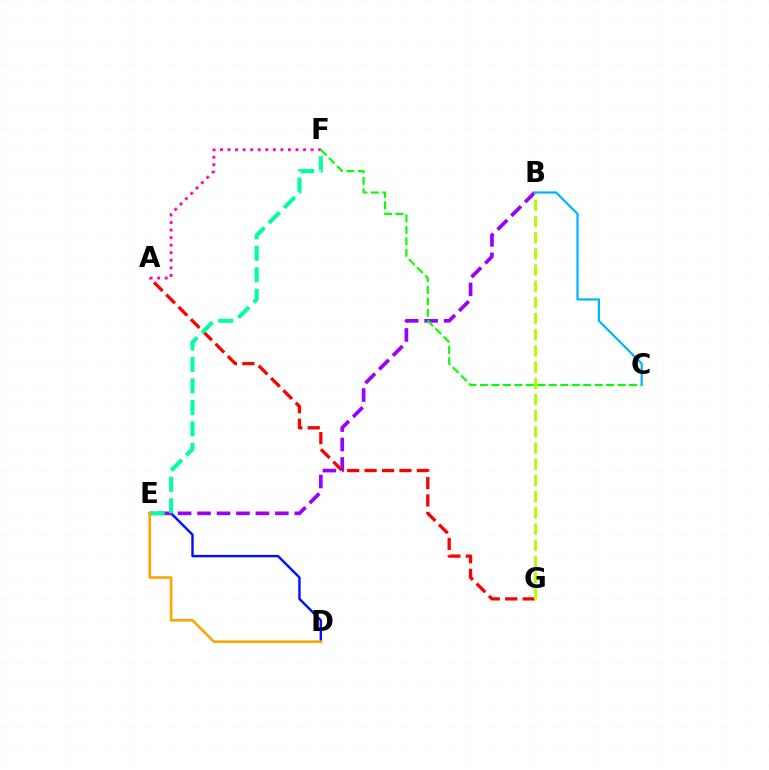{('D', 'E'): [{'color': '#0010ff', 'line_style': 'solid', 'thickness': 1.74}, {'color': '#ffa500', 'line_style': 'solid', 'thickness': 1.88}], ('B', 'E'): [{'color': '#9b00ff', 'line_style': 'dashed', 'thickness': 2.64}], ('A', 'G'): [{'color': '#ff0000', 'line_style': 'dashed', 'thickness': 2.37}], ('A', 'F'): [{'color': '#ff00bd', 'line_style': 'dotted', 'thickness': 2.05}], ('E', 'F'): [{'color': '#00ff9d', 'line_style': 'dashed', 'thickness': 2.92}], ('B', 'C'): [{'color': '#00b5ff', 'line_style': 'solid', 'thickness': 1.6}], ('C', 'F'): [{'color': '#08ff00', 'line_style': 'dashed', 'thickness': 1.56}], ('B', 'G'): [{'color': '#b3ff00', 'line_style': 'dashed', 'thickness': 2.2}]}